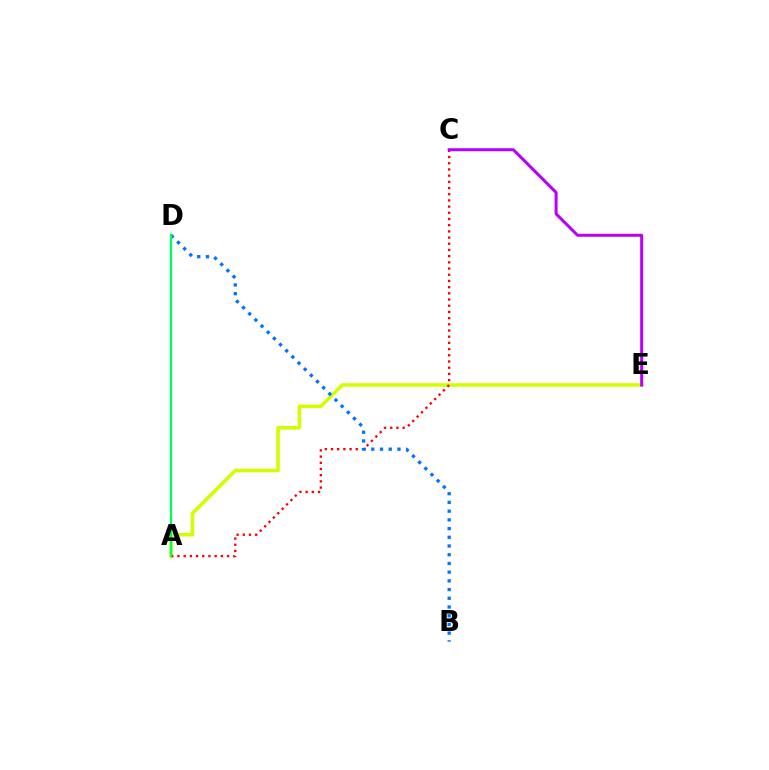{('A', 'E'): [{'color': '#d1ff00', 'line_style': 'solid', 'thickness': 2.58}], ('A', 'C'): [{'color': '#ff0000', 'line_style': 'dotted', 'thickness': 1.68}], ('C', 'E'): [{'color': '#b900ff', 'line_style': 'solid', 'thickness': 2.16}], ('B', 'D'): [{'color': '#0074ff', 'line_style': 'dotted', 'thickness': 2.37}], ('A', 'D'): [{'color': '#00ff5c', 'line_style': 'solid', 'thickness': 1.67}]}